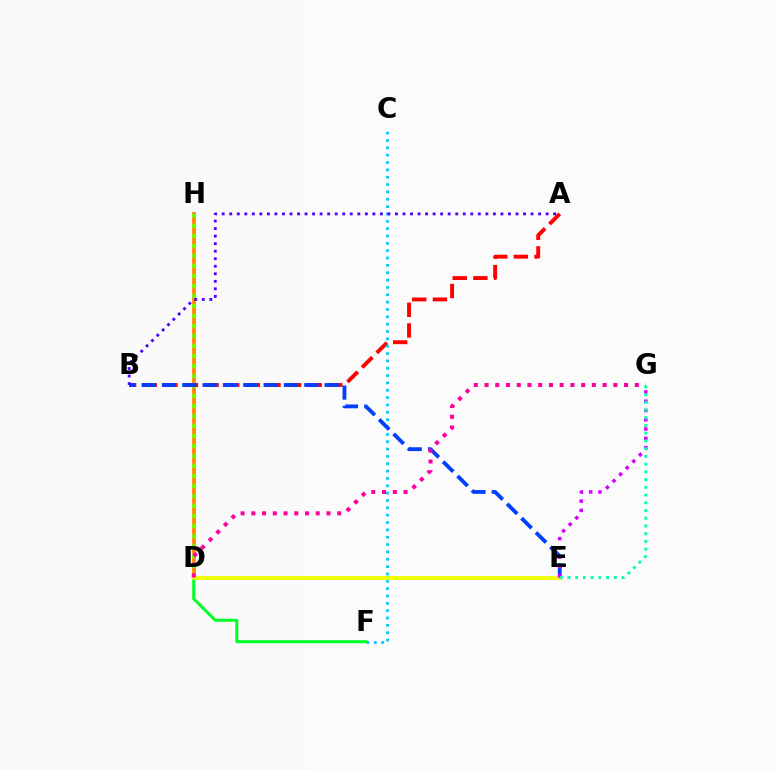{('D', 'H'): [{'color': '#ff8800', 'line_style': 'solid', 'thickness': 2.69}, {'color': '#66ff00', 'line_style': 'dotted', 'thickness': 2.72}], ('A', 'B'): [{'color': '#ff0000', 'line_style': 'dashed', 'thickness': 2.8}, {'color': '#4f00ff', 'line_style': 'dotted', 'thickness': 2.05}], ('C', 'F'): [{'color': '#00c7ff', 'line_style': 'dotted', 'thickness': 2.0}], ('D', 'F'): [{'color': '#00ff27', 'line_style': 'solid', 'thickness': 2.16}], ('D', 'E'): [{'color': '#eeff00', 'line_style': 'solid', 'thickness': 2.72}], ('B', 'E'): [{'color': '#003fff', 'line_style': 'dashed', 'thickness': 2.76}], ('E', 'G'): [{'color': '#d600ff', 'line_style': 'dotted', 'thickness': 2.52}, {'color': '#00ffaf', 'line_style': 'dotted', 'thickness': 2.1}], ('D', 'G'): [{'color': '#ff00a0', 'line_style': 'dotted', 'thickness': 2.92}]}